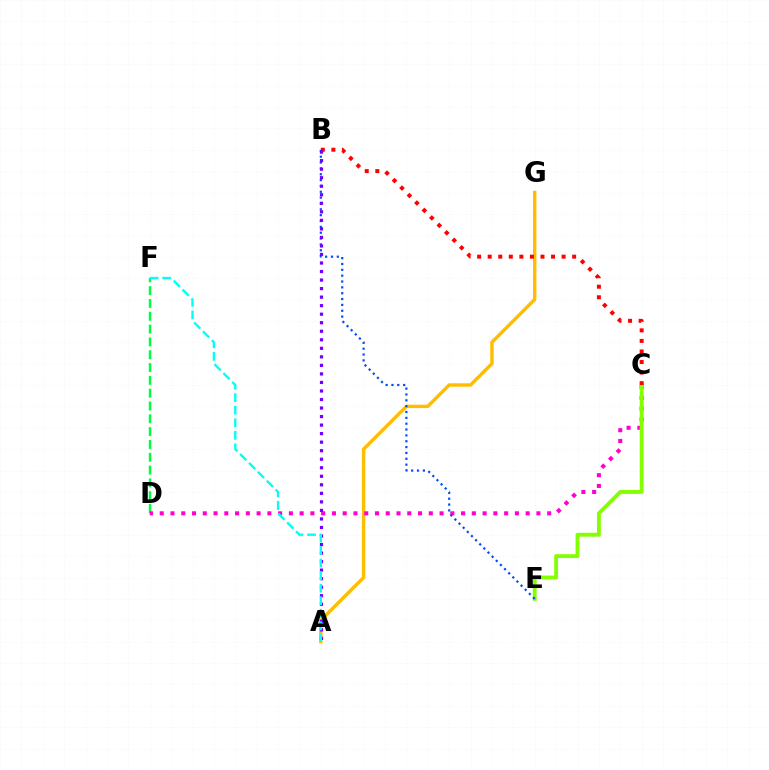{('A', 'G'): [{'color': '#ffbd00', 'line_style': 'solid', 'thickness': 2.45}], ('D', 'F'): [{'color': '#00ff39', 'line_style': 'dashed', 'thickness': 1.74}], ('C', 'D'): [{'color': '#ff00cf', 'line_style': 'dotted', 'thickness': 2.92}], ('C', 'E'): [{'color': '#84ff00', 'line_style': 'solid', 'thickness': 2.78}], ('B', 'C'): [{'color': '#ff0000', 'line_style': 'dotted', 'thickness': 2.87}], ('B', 'E'): [{'color': '#004bff', 'line_style': 'dotted', 'thickness': 1.59}], ('A', 'B'): [{'color': '#7200ff', 'line_style': 'dotted', 'thickness': 2.32}], ('A', 'F'): [{'color': '#00fff6', 'line_style': 'dashed', 'thickness': 1.71}]}